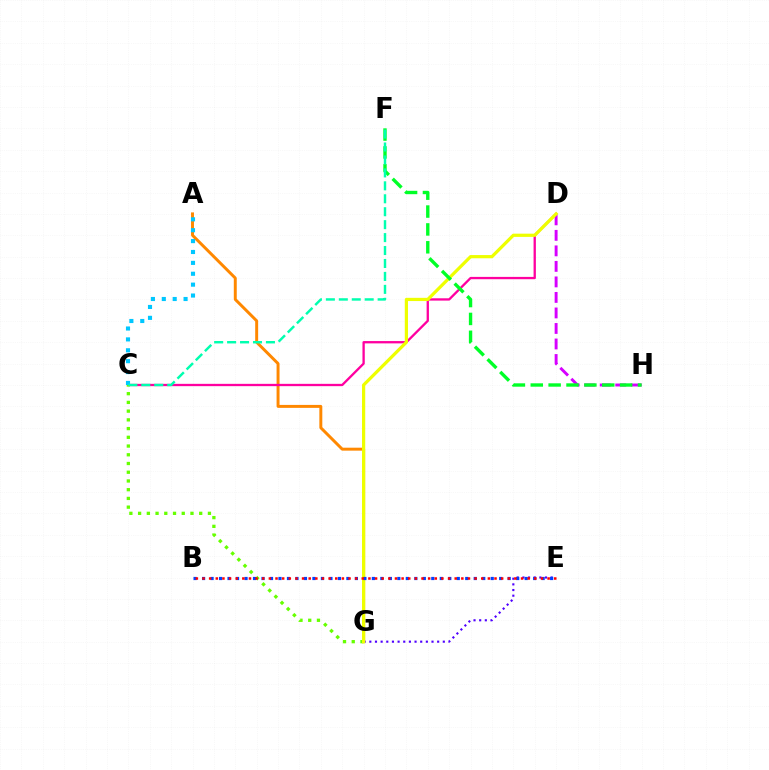{('D', 'H'): [{'color': '#d600ff', 'line_style': 'dashed', 'thickness': 2.11}], ('A', 'G'): [{'color': '#ff8800', 'line_style': 'solid', 'thickness': 2.13}], ('C', 'D'): [{'color': '#ff00a0', 'line_style': 'solid', 'thickness': 1.66}], ('C', 'G'): [{'color': '#66ff00', 'line_style': 'dotted', 'thickness': 2.37}], ('E', 'G'): [{'color': '#4f00ff', 'line_style': 'dotted', 'thickness': 1.54}], ('D', 'G'): [{'color': '#eeff00', 'line_style': 'solid', 'thickness': 2.32}], ('F', 'H'): [{'color': '#00ff27', 'line_style': 'dashed', 'thickness': 2.43}], ('B', 'E'): [{'color': '#003fff', 'line_style': 'dotted', 'thickness': 2.31}, {'color': '#ff0000', 'line_style': 'dotted', 'thickness': 1.8}], ('A', 'C'): [{'color': '#00c7ff', 'line_style': 'dotted', 'thickness': 2.96}], ('C', 'F'): [{'color': '#00ffaf', 'line_style': 'dashed', 'thickness': 1.76}]}